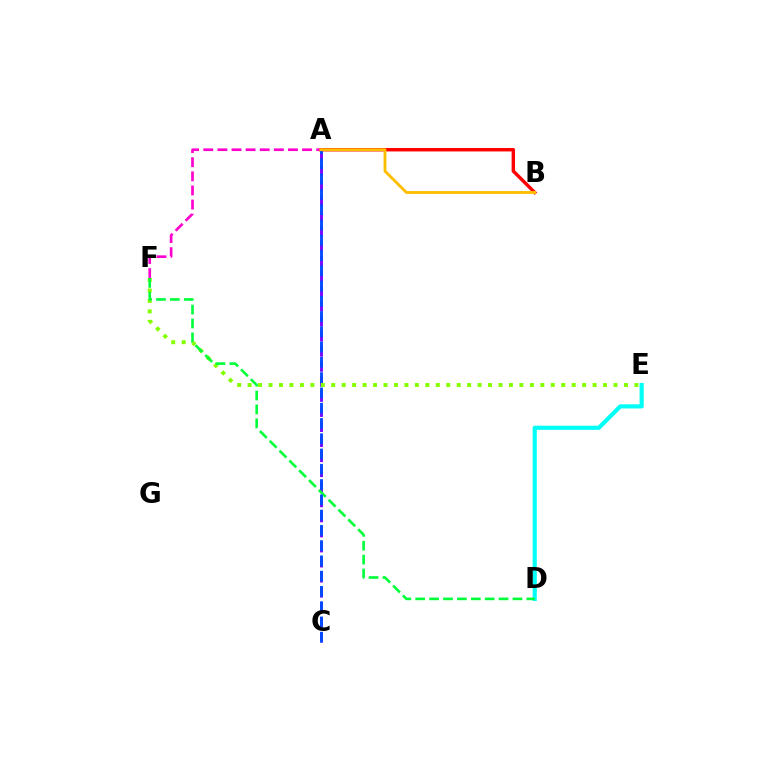{('A', 'B'): [{'color': '#ff0000', 'line_style': 'solid', 'thickness': 2.47}, {'color': '#ffbd00', 'line_style': 'solid', 'thickness': 2.05}], ('A', 'C'): [{'color': '#7200ff', 'line_style': 'dashed', 'thickness': 2.05}, {'color': '#004bff', 'line_style': 'dashed', 'thickness': 2.07}], ('A', 'F'): [{'color': '#ff00cf', 'line_style': 'dashed', 'thickness': 1.92}], ('D', 'E'): [{'color': '#00fff6', 'line_style': 'solid', 'thickness': 3.0}], ('E', 'F'): [{'color': '#84ff00', 'line_style': 'dotted', 'thickness': 2.84}], ('D', 'F'): [{'color': '#00ff39', 'line_style': 'dashed', 'thickness': 1.89}]}